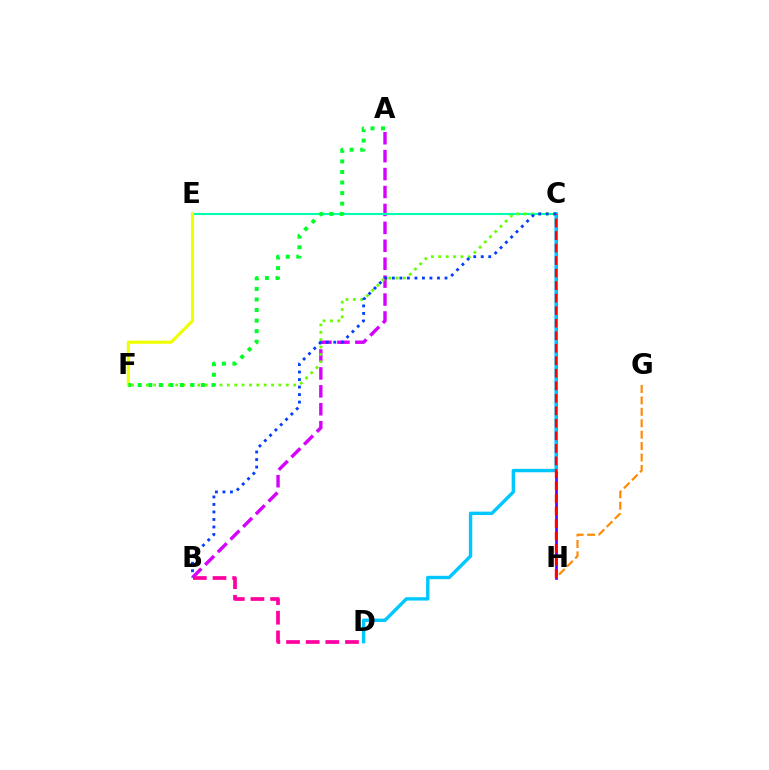{('A', 'B'): [{'color': '#d600ff', 'line_style': 'dashed', 'thickness': 2.44}], ('C', 'H'): [{'color': '#4f00ff', 'line_style': 'solid', 'thickness': 1.92}, {'color': '#ff0000', 'line_style': 'dashed', 'thickness': 1.7}], ('G', 'H'): [{'color': '#ff8800', 'line_style': 'dashed', 'thickness': 1.55}], ('C', 'E'): [{'color': '#00ffaf', 'line_style': 'solid', 'thickness': 1.53}], ('C', 'F'): [{'color': '#66ff00', 'line_style': 'dotted', 'thickness': 2.0}], ('C', 'D'): [{'color': '#00c7ff', 'line_style': 'solid', 'thickness': 2.45}], ('E', 'F'): [{'color': '#eeff00', 'line_style': 'solid', 'thickness': 2.24}], ('B', 'C'): [{'color': '#003fff', 'line_style': 'dotted', 'thickness': 2.04}], ('B', 'D'): [{'color': '#ff00a0', 'line_style': 'dashed', 'thickness': 2.67}], ('A', 'F'): [{'color': '#00ff27', 'line_style': 'dotted', 'thickness': 2.87}]}